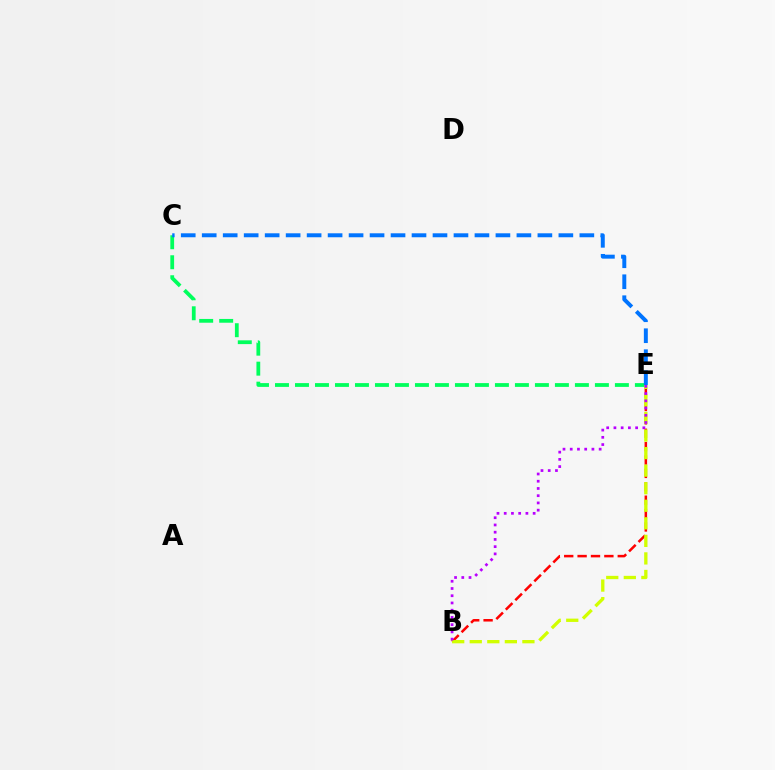{('C', 'E'): [{'color': '#00ff5c', 'line_style': 'dashed', 'thickness': 2.72}, {'color': '#0074ff', 'line_style': 'dashed', 'thickness': 2.85}], ('B', 'E'): [{'color': '#ff0000', 'line_style': 'dashed', 'thickness': 1.82}, {'color': '#d1ff00', 'line_style': 'dashed', 'thickness': 2.38}, {'color': '#b900ff', 'line_style': 'dotted', 'thickness': 1.96}]}